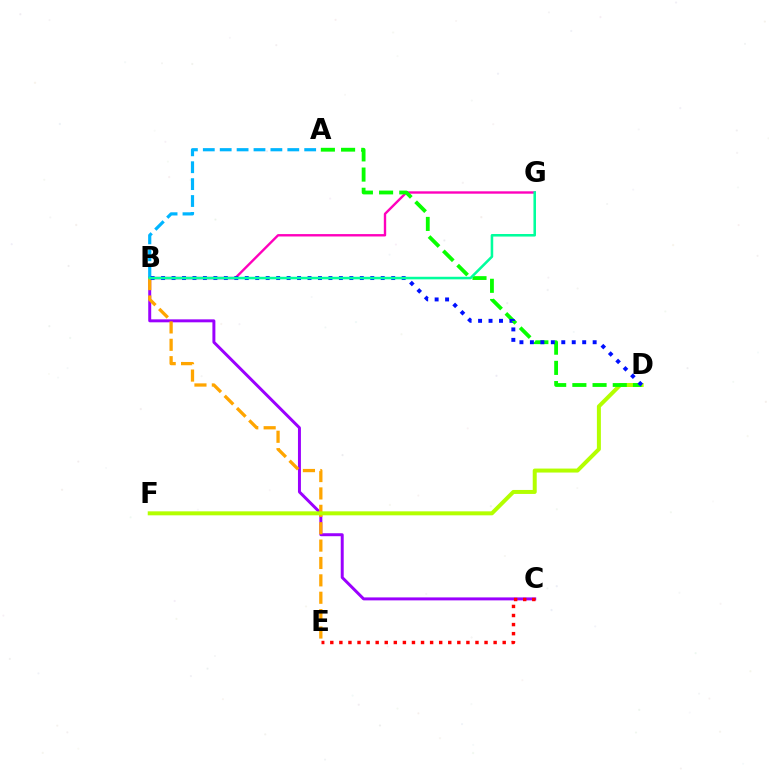{('B', 'C'): [{'color': '#9b00ff', 'line_style': 'solid', 'thickness': 2.13}], ('B', 'G'): [{'color': '#ff00bd', 'line_style': 'solid', 'thickness': 1.72}, {'color': '#00ff9d', 'line_style': 'solid', 'thickness': 1.84}], ('C', 'E'): [{'color': '#ff0000', 'line_style': 'dotted', 'thickness': 2.47}], ('A', 'B'): [{'color': '#00b5ff', 'line_style': 'dashed', 'thickness': 2.3}], ('B', 'E'): [{'color': '#ffa500', 'line_style': 'dashed', 'thickness': 2.36}], ('D', 'F'): [{'color': '#b3ff00', 'line_style': 'solid', 'thickness': 2.87}], ('A', 'D'): [{'color': '#08ff00', 'line_style': 'dashed', 'thickness': 2.74}], ('B', 'D'): [{'color': '#0010ff', 'line_style': 'dotted', 'thickness': 2.84}]}